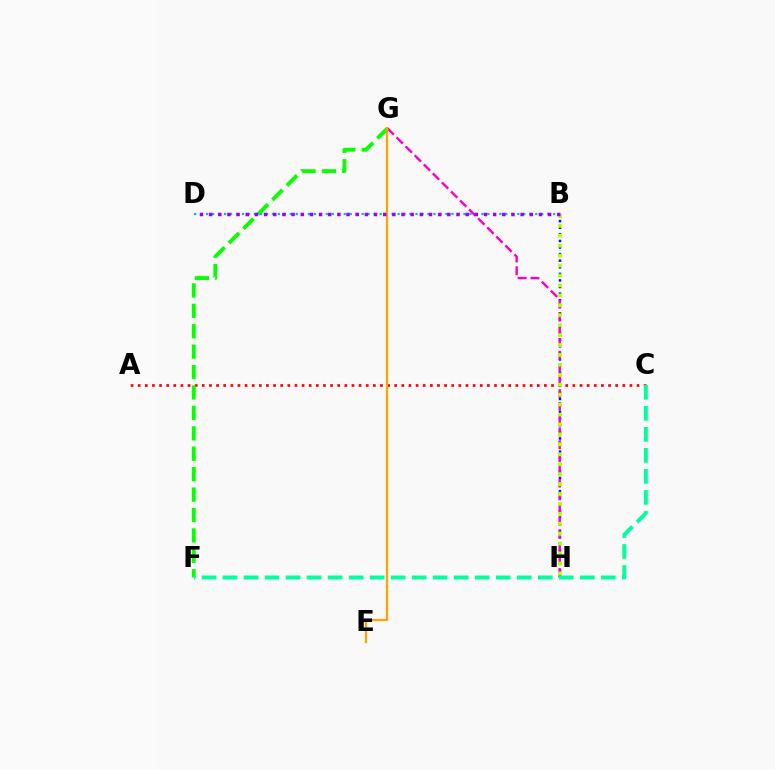{('B', 'H'): [{'color': '#0010ff', 'line_style': 'dotted', 'thickness': 1.79}, {'color': '#b3ff00', 'line_style': 'dotted', 'thickness': 2.7}], ('A', 'C'): [{'color': '#ff0000', 'line_style': 'dotted', 'thickness': 1.94}], ('B', 'D'): [{'color': '#00b5ff', 'line_style': 'dotted', 'thickness': 1.63}, {'color': '#9b00ff', 'line_style': 'dotted', 'thickness': 2.49}], ('G', 'H'): [{'color': '#ff00bd', 'line_style': 'dashed', 'thickness': 1.74}], ('F', 'G'): [{'color': '#08ff00', 'line_style': 'dashed', 'thickness': 2.77}], ('E', 'G'): [{'color': '#ffa500', 'line_style': 'solid', 'thickness': 1.63}], ('C', 'F'): [{'color': '#00ff9d', 'line_style': 'dashed', 'thickness': 2.85}]}